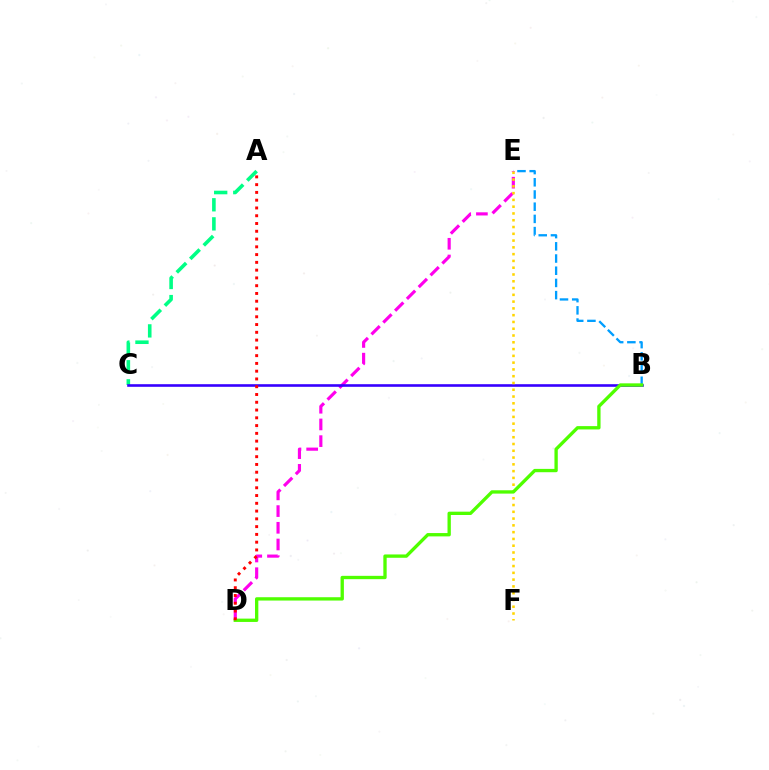{('D', 'E'): [{'color': '#ff00ed', 'line_style': 'dashed', 'thickness': 2.27}], ('B', 'E'): [{'color': '#009eff', 'line_style': 'dashed', 'thickness': 1.66}], ('A', 'C'): [{'color': '#00ff86', 'line_style': 'dashed', 'thickness': 2.59}], ('B', 'C'): [{'color': '#3700ff', 'line_style': 'solid', 'thickness': 1.89}], ('E', 'F'): [{'color': '#ffd500', 'line_style': 'dotted', 'thickness': 1.84}], ('B', 'D'): [{'color': '#4fff00', 'line_style': 'solid', 'thickness': 2.4}], ('A', 'D'): [{'color': '#ff0000', 'line_style': 'dotted', 'thickness': 2.11}]}